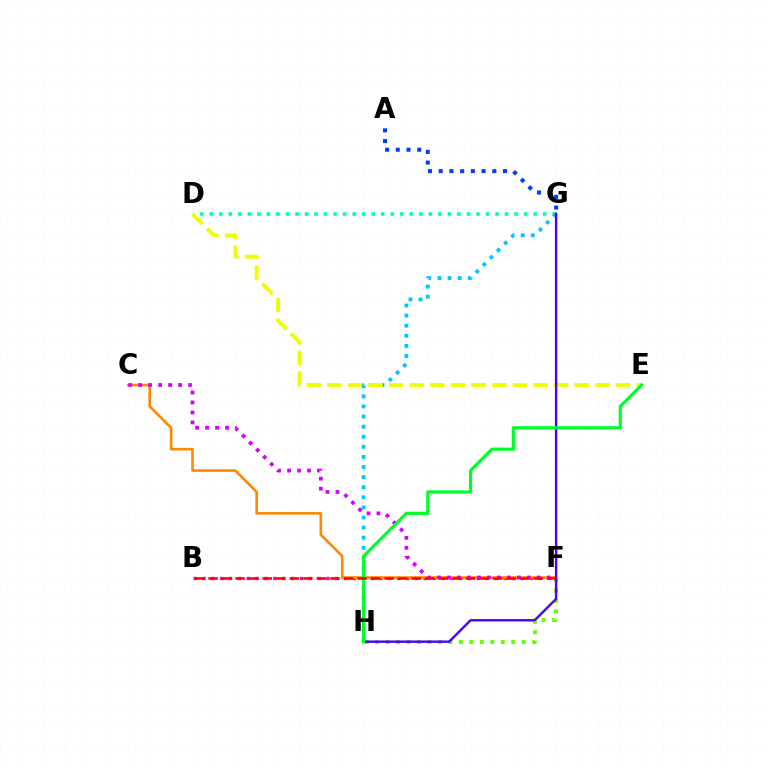{('D', 'G'): [{'color': '#00ffaf', 'line_style': 'dotted', 'thickness': 2.59}], ('G', 'H'): [{'color': '#00c7ff', 'line_style': 'dotted', 'thickness': 2.74}, {'color': '#4f00ff', 'line_style': 'solid', 'thickness': 1.75}], ('B', 'F'): [{'color': '#ff00a0', 'line_style': 'dotted', 'thickness': 2.4}, {'color': '#ff0000', 'line_style': 'dashed', 'thickness': 1.84}], ('D', 'E'): [{'color': '#eeff00', 'line_style': 'dashed', 'thickness': 2.8}], ('F', 'H'): [{'color': '#66ff00', 'line_style': 'dotted', 'thickness': 2.85}], ('C', 'F'): [{'color': '#ff8800', 'line_style': 'solid', 'thickness': 1.88}, {'color': '#d600ff', 'line_style': 'dotted', 'thickness': 2.71}], ('A', 'G'): [{'color': '#003fff', 'line_style': 'dotted', 'thickness': 2.91}], ('E', 'H'): [{'color': '#00ff27', 'line_style': 'solid', 'thickness': 2.29}]}